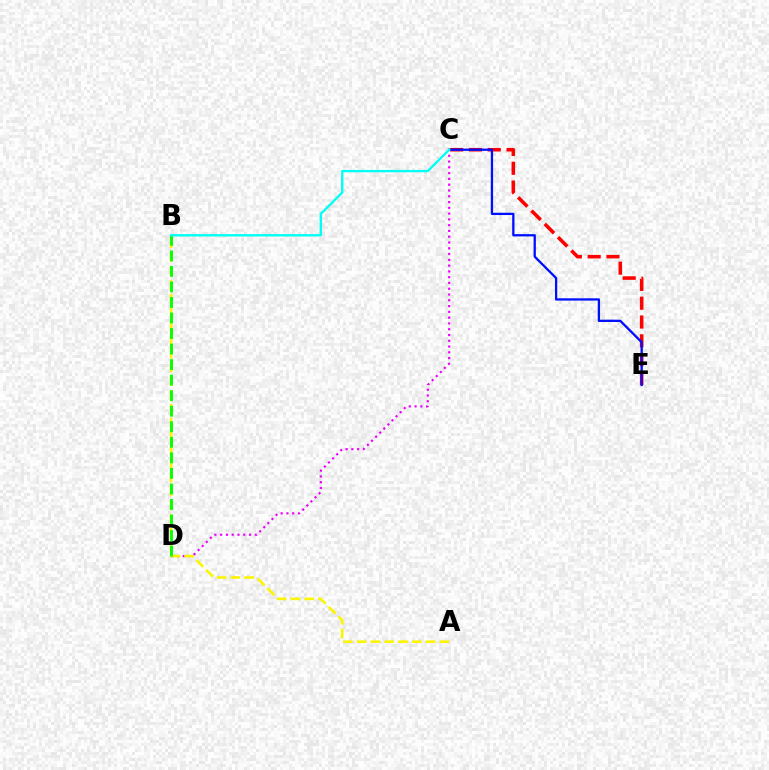{('C', 'E'): [{'color': '#ff0000', 'line_style': 'dashed', 'thickness': 2.55}, {'color': '#0010ff', 'line_style': 'solid', 'thickness': 1.66}], ('C', 'D'): [{'color': '#ee00ff', 'line_style': 'dotted', 'thickness': 1.57}], ('A', 'B'): [{'color': '#fcf500', 'line_style': 'dashed', 'thickness': 1.87}], ('B', 'D'): [{'color': '#08ff00', 'line_style': 'dashed', 'thickness': 2.11}], ('B', 'C'): [{'color': '#00fff6', 'line_style': 'solid', 'thickness': 1.69}]}